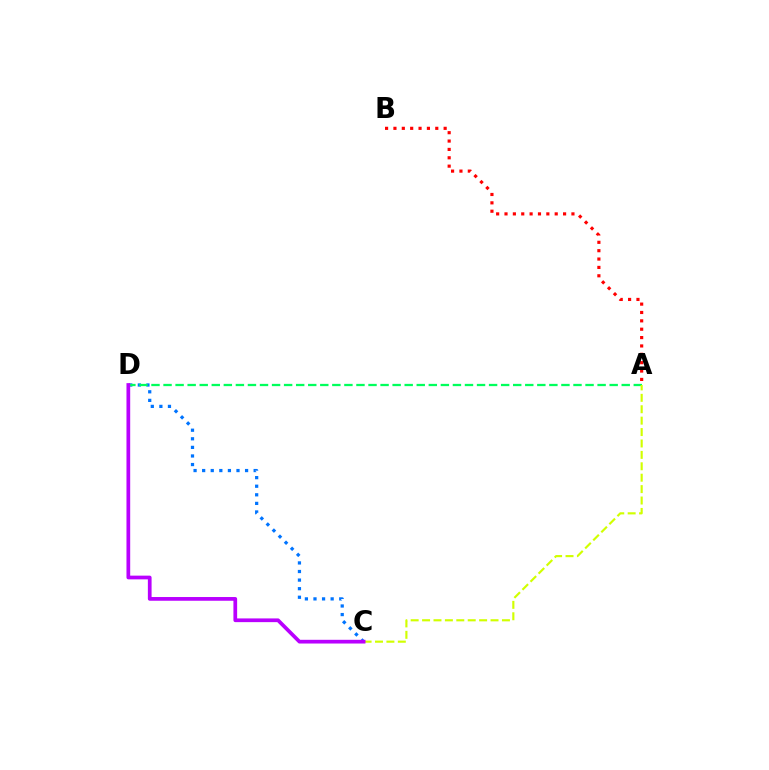{('C', 'D'): [{'color': '#0074ff', 'line_style': 'dotted', 'thickness': 2.33}, {'color': '#b900ff', 'line_style': 'solid', 'thickness': 2.68}], ('A', 'D'): [{'color': '#00ff5c', 'line_style': 'dashed', 'thickness': 1.64}], ('A', 'C'): [{'color': '#d1ff00', 'line_style': 'dashed', 'thickness': 1.55}], ('A', 'B'): [{'color': '#ff0000', 'line_style': 'dotted', 'thickness': 2.27}]}